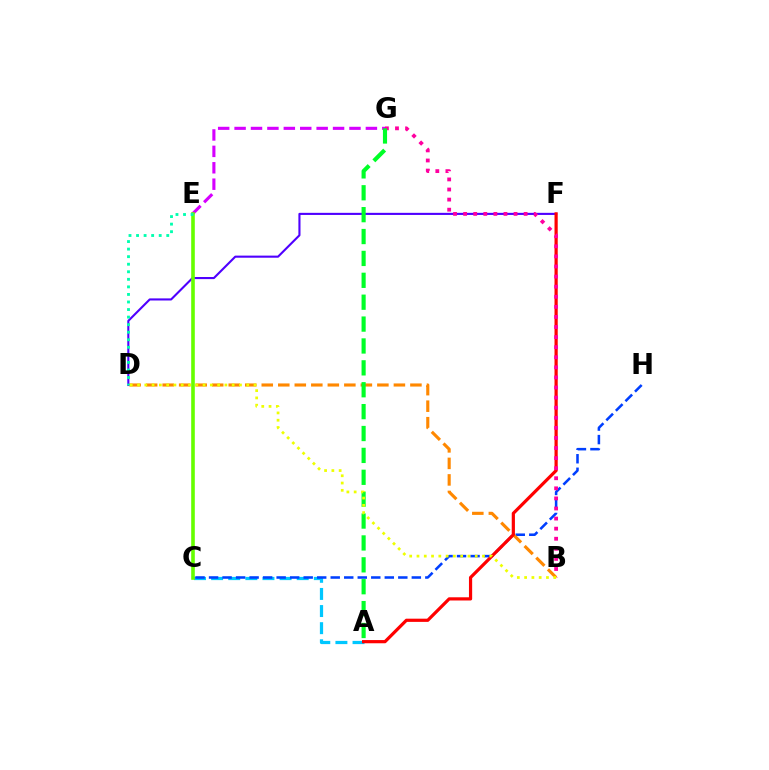{('A', 'C'): [{'color': '#00c7ff', 'line_style': 'dashed', 'thickness': 2.33}], ('D', 'F'): [{'color': '#4f00ff', 'line_style': 'solid', 'thickness': 1.52}], ('C', 'H'): [{'color': '#003fff', 'line_style': 'dashed', 'thickness': 1.84}], ('B', 'D'): [{'color': '#ff8800', 'line_style': 'dashed', 'thickness': 2.24}, {'color': '#eeff00', 'line_style': 'dotted', 'thickness': 1.98}], ('E', 'G'): [{'color': '#d600ff', 'line_style': 'dashed', 'thickness': 2.23}], ('A', 'F'): [{'color': '#ff0000', 'line_style': 'solid', 'thickness': 2.3}], ('B', 'G'): [{'color': '#ff00a0', 'line_style': 'dotted', 'thickness': 2.74}], ('A', 'G'): [{'color': '#00ff27', 'line_style': 'dashed', 'thickness': 2.97}], ('C', 'E'): [{'color': '#66ff00', 'line_style': 'solid', 'thickness': 2.6}], ('D', 'E'): [{'color': '#00ffaf', 'line_style': 'dotted', 'thickness': 2.05}]}